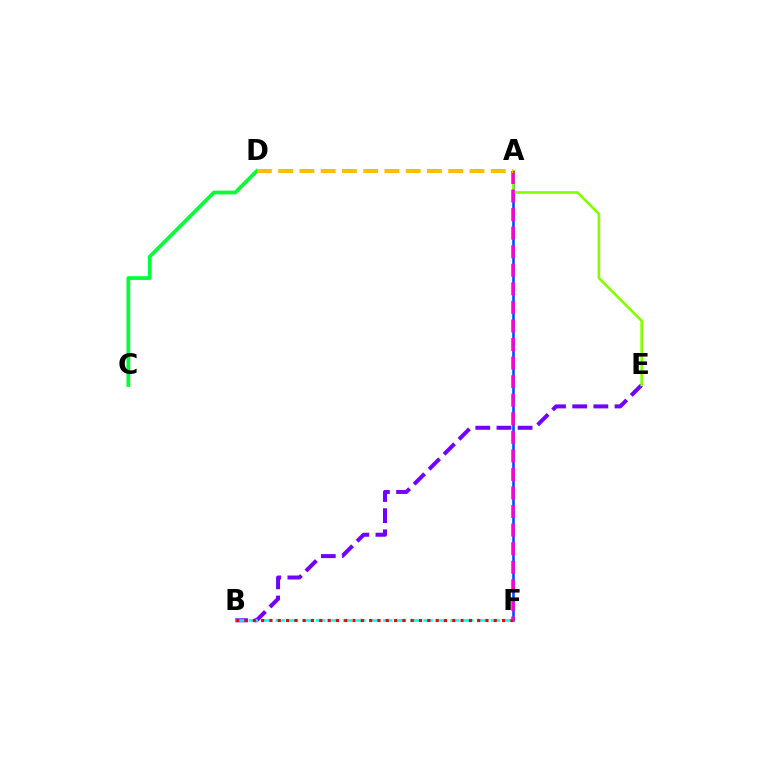{('B', 'E'): [{'color': '#7200ff', 'line_style': 'dashed', 'thickness': 2.87}], ('A', 'F'): [{'color': '#004bff', 'line_style': 'solid', 'thickness': 1.87}, {'color': '#ff00cf', 'line_style': 'dashed', 'thickness': 2.52}], ('B', 'F'): [{'color': '#00fff6', 'line_style': 'dashed', 'thickness': 1.83}, {'color': '#ff0000', 'line_style': 'dotted', 'thickness': 2.26}], ('A', 'E'): [{'color': '#84ff00', 'line_style': 'solid', 'thickness': 1.91}], ('C', 'D'): [{'color': '#00ff39', 'line_style': 'solid', 'thickness': 2.7}], ('A', 'D'): [{'color': '#ffbd00', 'line_style': 'dashed', 'thickness': 2.89}]}